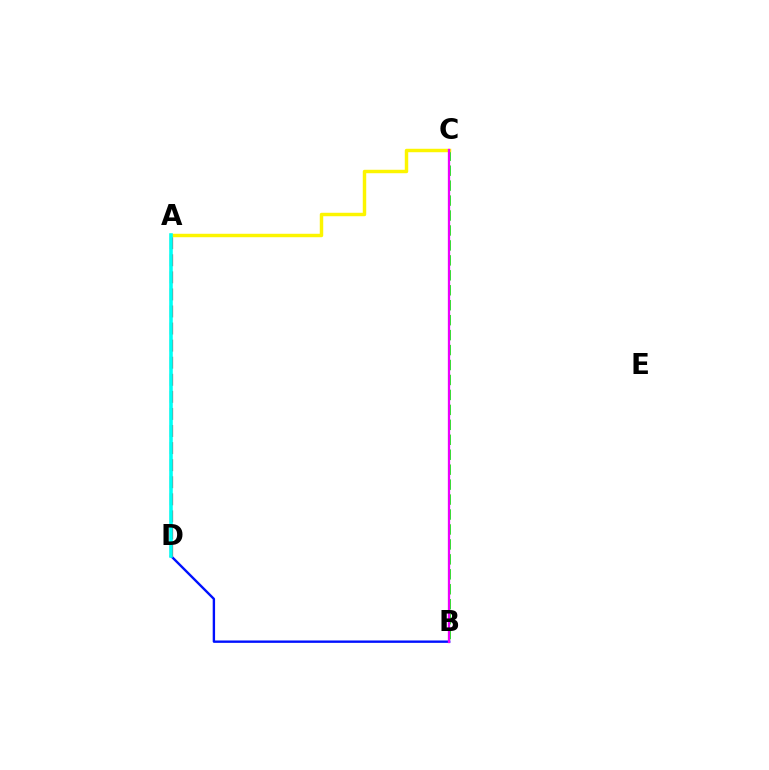{('B', 'C'): [{'color': '#08ff00', 'line_style': 'dashed', 'thickness': 2.03}, {'color': '#ee00ff', 'line_style': 'solid', 'thickness': 1.66}], ('B', 'D'): [{'color': '#0010ff', 'line_style': 'solid', 'thickness': 1.71}], ('A', 'D'): [{'color': '#ff0000', 'line_style': 'dashed', 'thickness': 2.32}, {'color': '#00fff6', 'line_style': 'solid', 'thickness': 2.57}], ('A', 'C'): [{'color': '#fcf500', 'line_style': 'solid', 'thickness': 2.48}]}